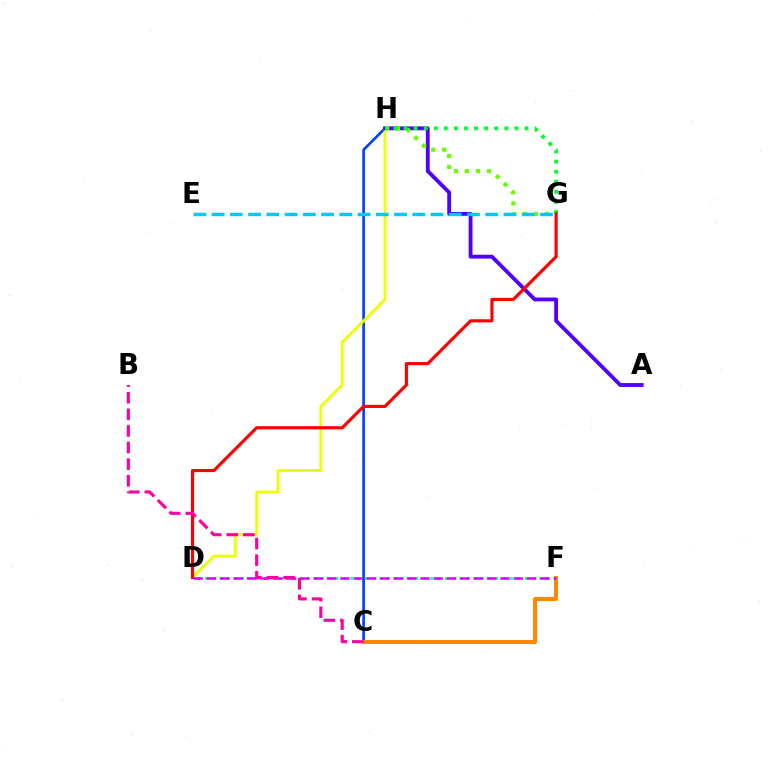{('C', 'H'): [{'color': '#003fff', 'line_style': 'solid', 'thickness': 1.9}], ('C', 'F'): [{'color': '#ff8800', 'line_style': 'solid', 'thickness': 2.9}], ('D', 'H'): [{'color': '#eeff00', 'line_style': 'solid', 'thickness': 2.08}], ('A', 'H'): [{'color': '#4f00ff', 'line_style': 'solid', 'thickness': 2.76}], ('D', 'F'): [{'color': '#00ffaf', 'line_style': 'dotted', 'thickness': 1.97}, {'color': '#d600ff', 'line_style': 'dashed', 'thickness': 1.81}], ('G', 'H'): [{'color': '#66ff00', 'line_style': 'dotted', 'thickness': 2.99}, {'color': '#00ff27', 'line_style': 'dotted', 'thickness': 2.74}], ('E', 'G'): [{'color': '#00c7ff', 'line_style': 'dashed', 'thickness': 2.48}], ('D', 'G'): [{'color': '#ff0000', 'line_style': 'solid', 'thickness': 2.26}], ('B', 'C'): [{'color': '#ff00a0', 'line_style': 'dashed', 'thickness': 2.26}]}